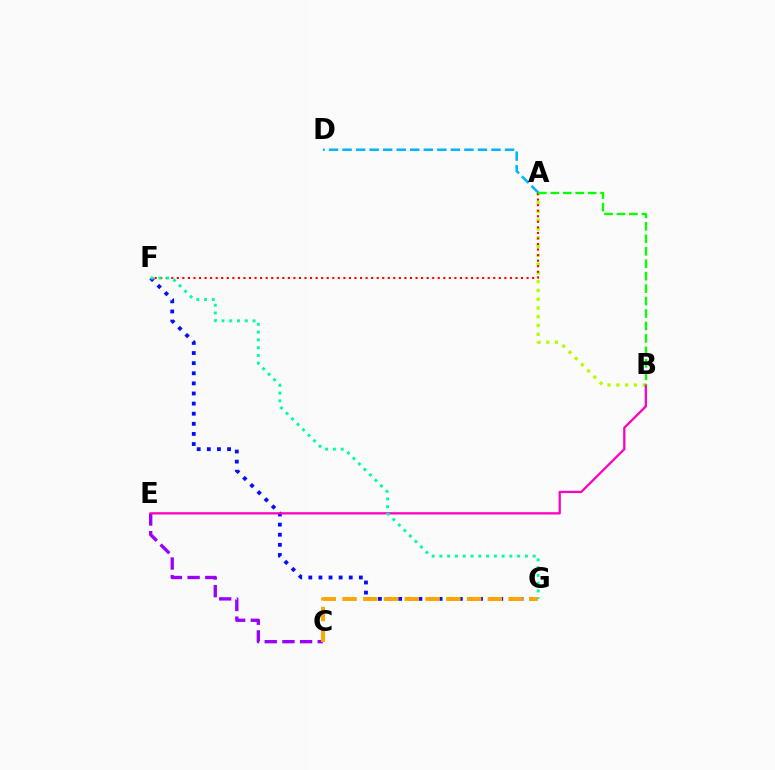{('F', 'G'): [{'color': '#0010ff', 'line_style': 'dotted', 'thickness': 2.75}, {'color': '#00ff9d', 'line_style': 'dotted', 'thickness': 2.11}], ('A', 'B'): [{'color': '#b3ff00', 'line_style': 'dotted', 'thickness': 2.38}, {'color': '#08ff00', 'line_style': 'dashed', 'thickness': 1.69}], ('C', 'E'): [{'color': '#9b00ff', 'line_style': 'dashed', 'thickness': 2.4}], ('A', 'F'): [{'color': '#ff0000', 'line_style': 'dotted', 'thickness': 1.51}], ('C', 'G'): [{'color': '#ffa500', 'line_style': 'dashed', 'thickness': 2.82}], ('B', 'E'): [{'color': '#ff00bd', 'line_style': 'solid', 'thickness': 1.64}], ('A', 'D'): [{'color': '#00b5ff', 'line_style': 'dashed', 'thickness': 1.84}]}